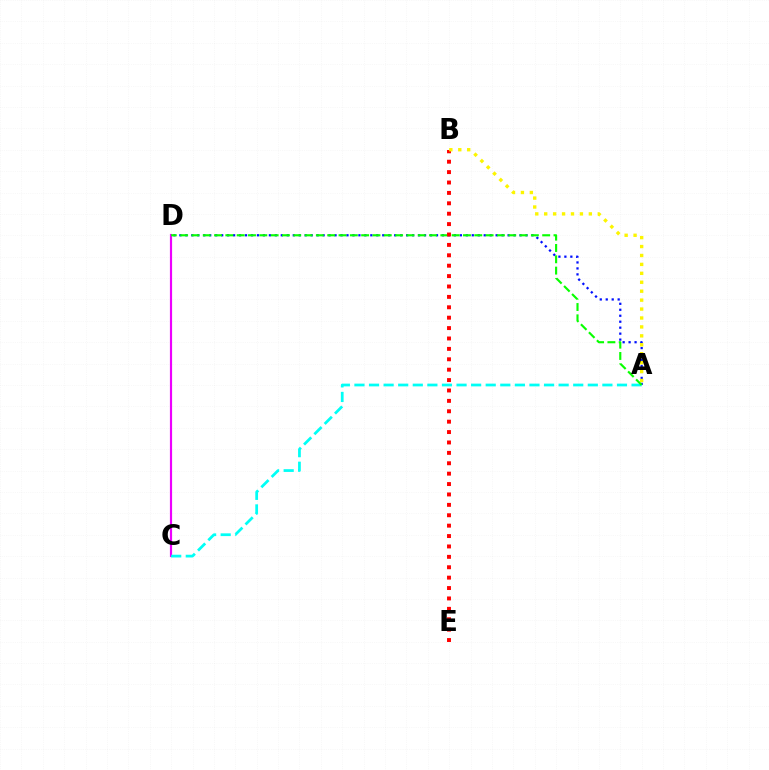{('C', 'D'): [{'color': '#ee00ff', 'line_style': 'solid', 'thickness': 1.57}], ('A', 'D'): [{'color': '#0010ff', 'line_style': 'dotted', 'thickness': 1.62}, {'color': '#08ff00', 'line_style': 'dashed', 'thickness': 1.54}], ('A', 'C'): [{'color': '#00fff6', 'line_style': 'dashed', 'thickness': 1.98}], ('B', 'E'): [{'color': '#ff0000', 'line_style': 'dotted', 'thickness': 2.83}], ('A', 'B'): [{'color': '#fcf500', 'line_style': 'dotted', 'thickness': 2.43}]}